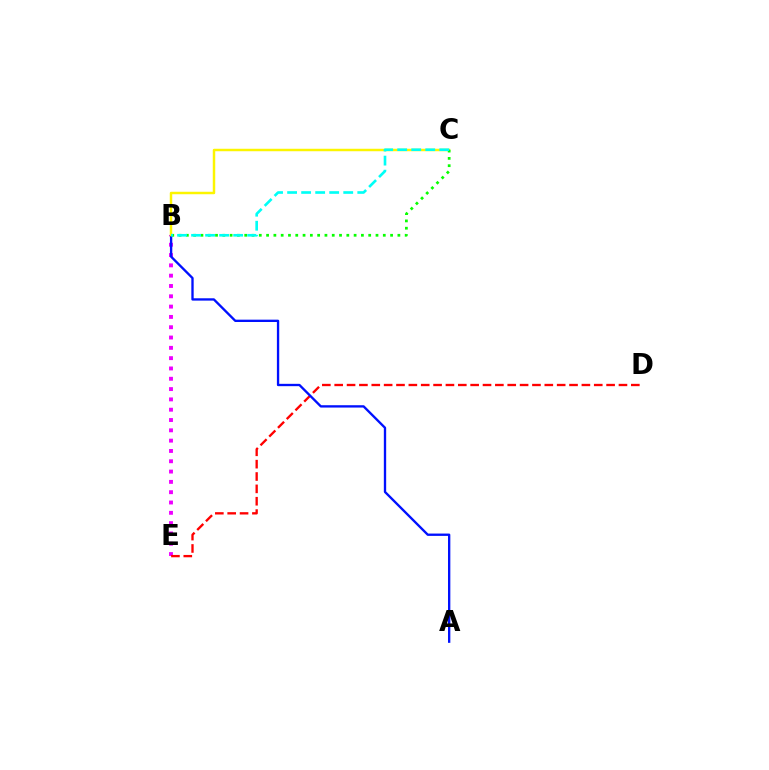{('B', 'E'): [{'color': '#ee00ff', 'line_style': 'dotted', 'thickness': 2.8}], ('D', 'E'): [{'color': '#ff0000', 'line_style': 'dashed', 'thickness': 1.68}], ('A', 'B'): [{'color': '#0010ff', 'line_style': 'solid', 'thickness': 1.68}], ('B', 'C'): [{'color': '#fcf500', 'line_style': 'solid', 'thickness': 1.78}, {'color': '#08ff00', 'line_style': 'dotted', 'thickness': 1.98}, {'color': '#00fff6', 'line_style': 'dashed', 'thickness': 1.91}]}